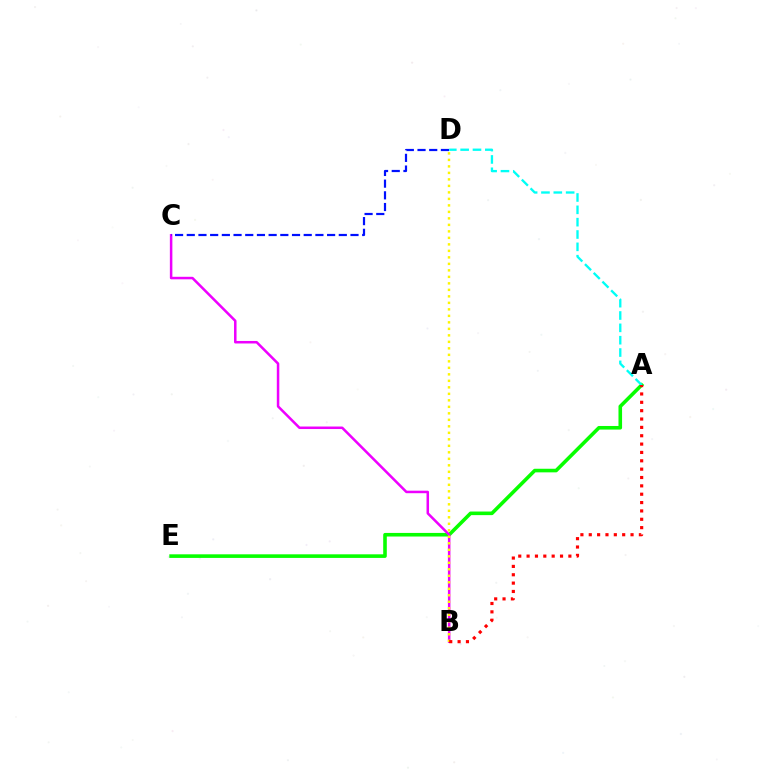{('A', 'E'): [{'color': '#08ff00', 'line_style': 'solid', 'thickness': 2.59}], ('A', 'D'): [{'color': '#00fff6', 'line_style': 'dashed', 'thickness': 1.68}], ('B', 'C'): [{'color': '#ee00ff', 'line_style': 'solid', 'thickness': 1.81}], ('C', 'D'): [{'color': '#0010ff', 'line_style': 'dashed', 'thickness': 1.59}], ('B', 'D'): [{'color': '#fcf500', 'line_style': 'dotted', 'thickness': 1.77}], ('A', 'B'): [{'color': '#ff0000', 'line_style': 'dotted', 'thickness': 2.27}]}